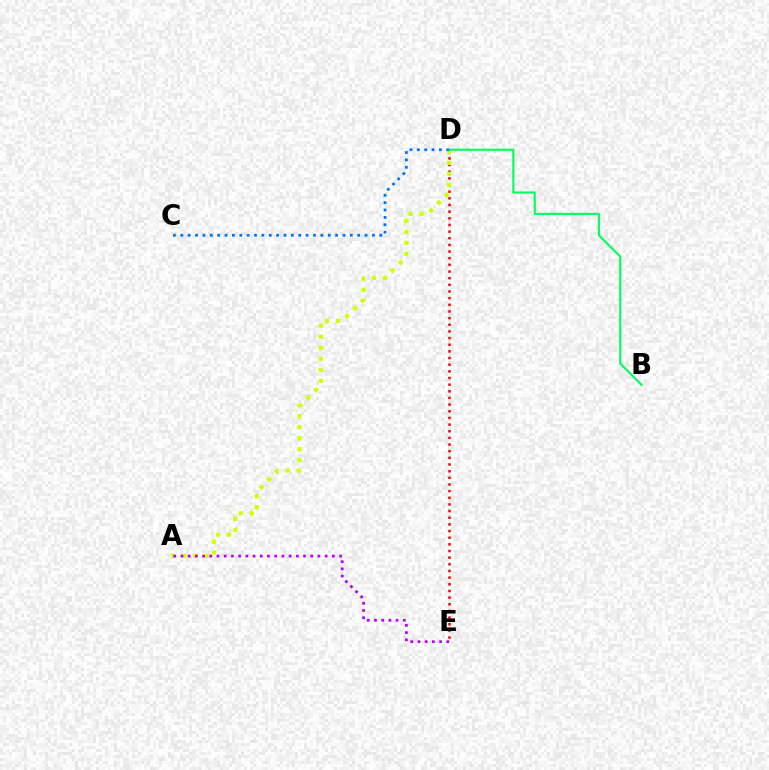{('D', 'E'): [{'color': '#ff0000', 'line_style': 'dotted', 'thickness': 1.81}], ('A', 'D'): [{'color': '#d1ff00', 'line_style': 'dotted', 'thickness': 3.0}], ('B', 'D'): [{'color': '#00ff5c', 'line_style': 'solid', 'thickness': 1.51}], ('A', 'E'): [{'color': '#b900ff', 'line_style': 'dotted', 'thickness': 1.96}], ('C', 'D'): [{'color': '#0074ff', 'line_style': 'dotted', 'thickness': 2.0}]}